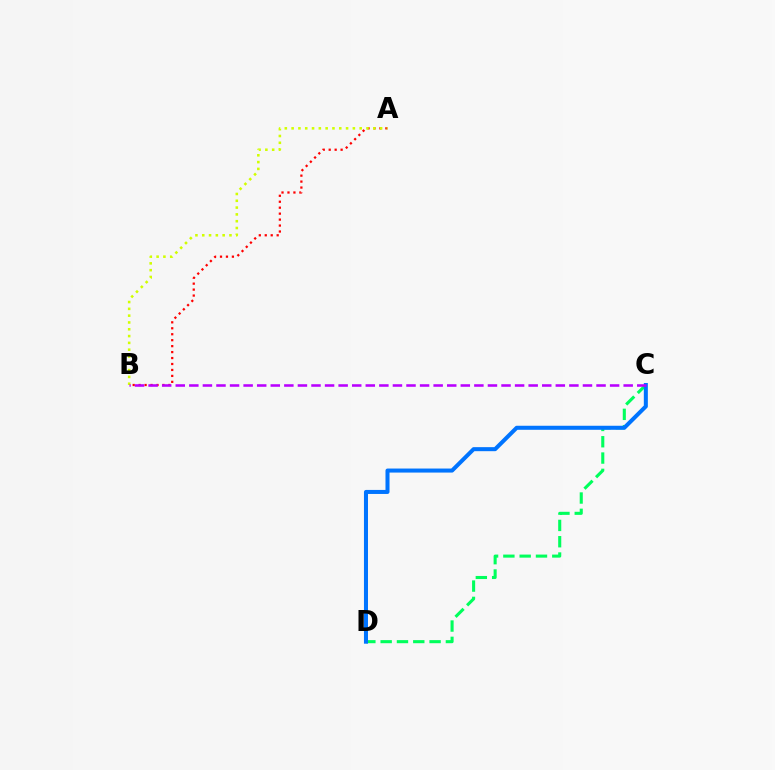{('A', 'B'): [{'color': '#ff0000', 'line_style': 'dotted', 'thickness': 1.62}, {'color': '#d1ff00', 'line_style': 'dotted', 'thickness': 1.85}], ('C', 'D'): [{'color': '#00ff5c', 'line_style': 'dashed', 'thickness': 2.22}, {'color': '#0074ff', 'line_style': 'solid', 'thickness': 2.9}], ('B', 'C'): [{'color': '#b900ff', 'line_style': 'dashed', 'thickness': 1.84}]}